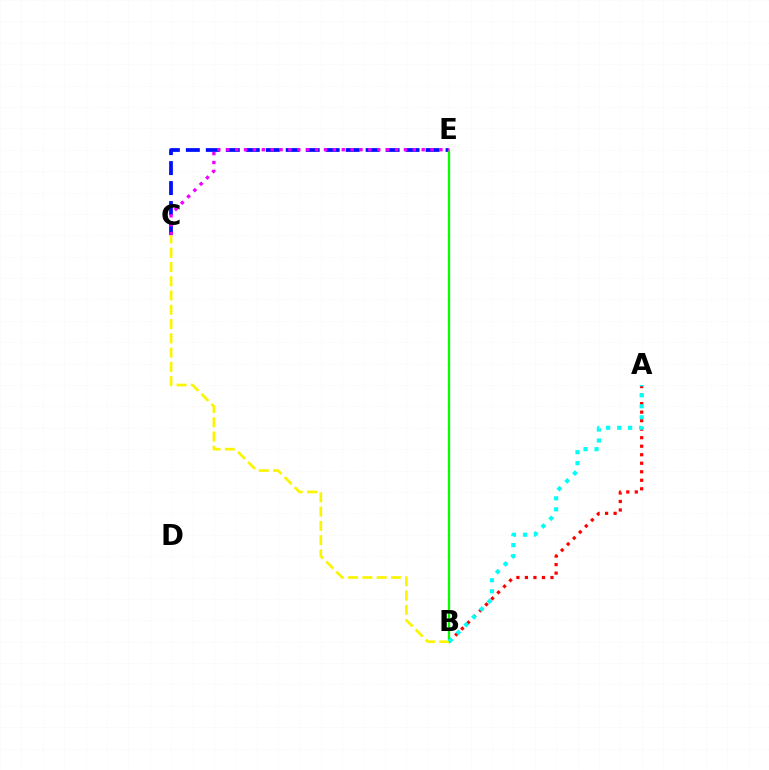{('C', 'E'): [{'color': '#0010ff', 'line_style': 'dashed', 'thickness': 2.71}, {'color': '#ee00ff', 'line_style': 'dotted', 'thickness': 2.41}], ('B', 'E'): [{'color': '#08ff00', 'line_style': 'solid', 'thickness': 1.63}], ('A', 'B'): [{'color': '#ff0000', 'line_style': 'dotted', 'thickness': 2.31}, {'color': '#00fff6', 'line_style': 'dotted', 'thickness': 2.99}], ('B', 'C'): [{'color': '#fcf500', 'line_style': 'dashed', 'thickness': 1.94}]}